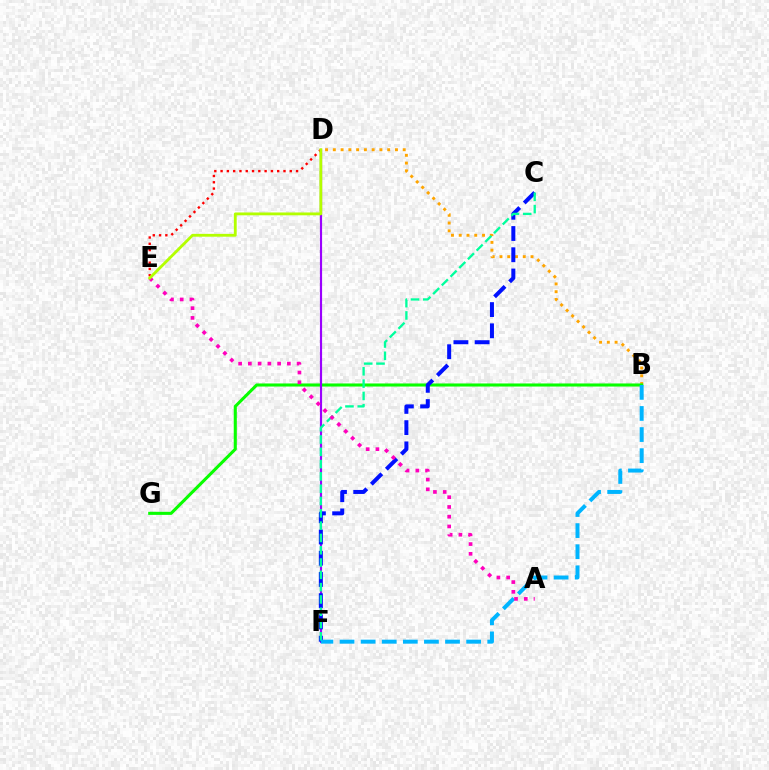{('B', 'D'): [{'color': '#ffa500', 'line_style': 'dotted', 'thickness': 2.11}], ('B', 'G'): [{'color': '#08ff00', 'line_style': 'solid', 'thickness': 2.22}], ('D', 'F'): [{'color': '#9b00ff', 'line_style': 'solid', 'thickness': 1.56}], ('C', 'F'): [{'color': '#0010ff', 'line_style': 'dashed', 'thickness': 2.88}, {'color': '#00ff9d', 'line_style': 'dashed', 'thickness': 1.67}], ('B', 'F'): [{'color': '#00b5ff', 'line_style': 'dashed', 'thickness': 2.87}], ('A', 'E'): [{'color': '#ff00bd', 'line_style': 'dotted', 'thickness': 2.65}], ('D', 'E'): [{'color': '#ff0000', 'line_style': 'dotted', 'thickness': 1.71}, {'color': '#b3ff00', 'line_style': 'solid', 'thickness': 2.04}]}